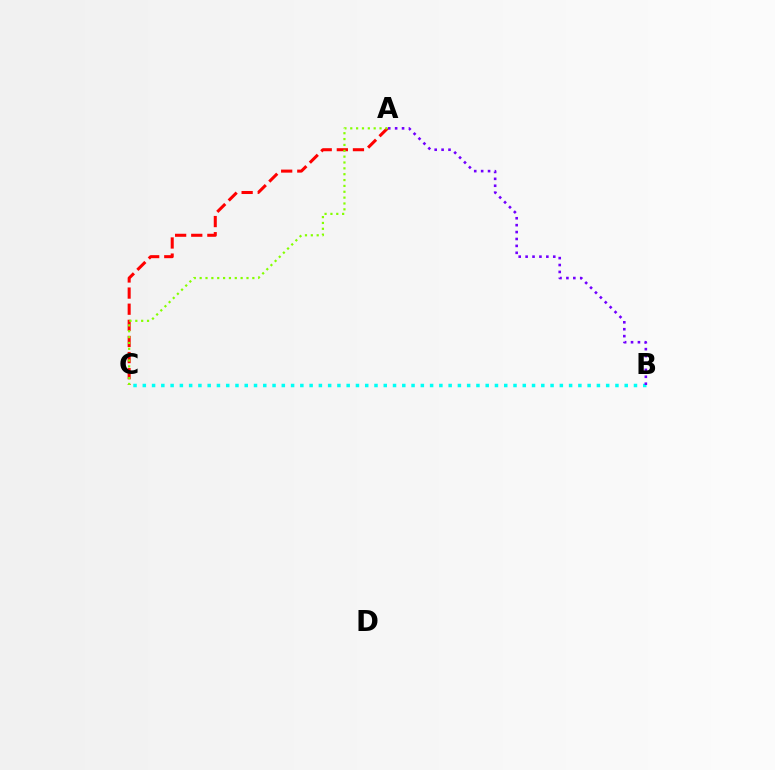{('B', 'C'): [{'color': '#00fff6', 'line_style': 'dotted', 'thickness': 2.52}], ('A', 'C'): [{'color': '#ff0000', 'line_style': 'dashed', 'thickness': 2.19}, {'color': '#84ff00', 'line_style': 'dotted', 'thickness': 1.59}], ('A', 'B'): [{'color': '#7200ff', 'line_style': 'dotted', 'thickness': 1.88}]}